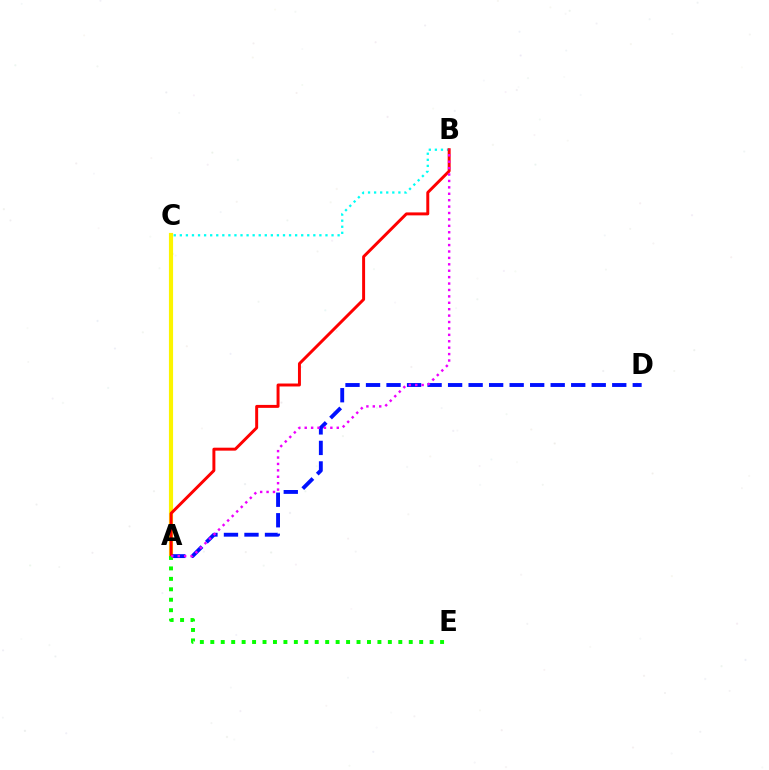{('A', 'C'): [{'color': '#fcf500', 'line_style': 'solid', 'thickness': 2.99}], ('A', 'D'): [{'color': '#0010ff', 'line_style': 'dashed', 'thickness': 2.79}], ('B', 'C'): [{'color': '#00fff6', 'line_style': 'dotted', 'thickness': 1.65}], ('A', 'B'): [{'color': '#ff0000', 'line_style': 'solid', 'thickness': 2.13}, {'color': '#ee00ff', 'line_style': 'dotted', 'thickness': 1.74}], ('A', 'E'): [{'color': '#08ff00', 'line_style': 'dotted', 'thickness': 2.84}]}